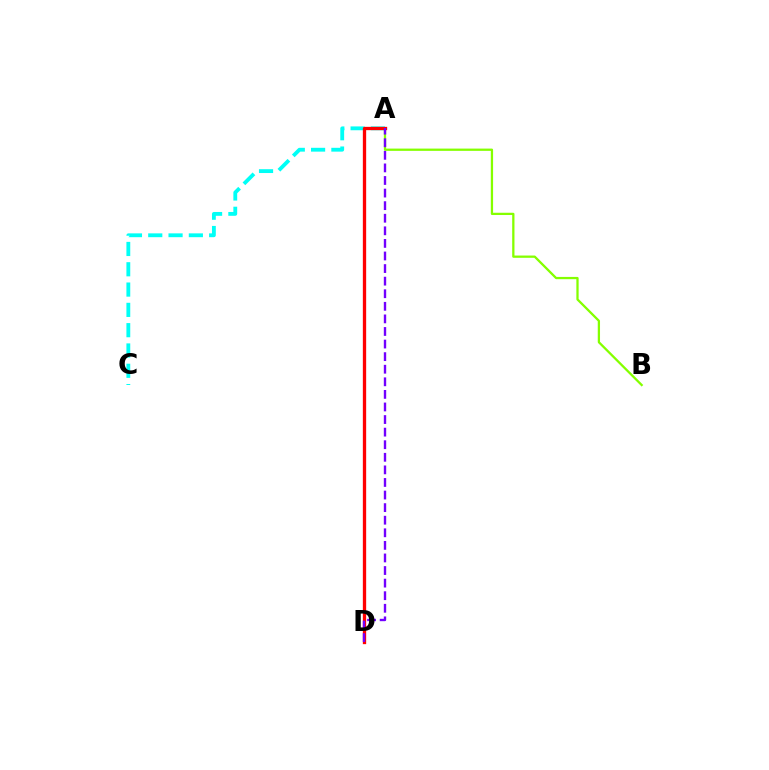{('A', 'C'): [{'color': '#00fff6', 'line_style': 'dashed', 'thickness': 2.76}], ('A', 'B'): [{'color': '#84ff00', 'line_style': 'solid', 'thickness': 1.64}], ('A', 'D'): [{'color': '#ff0000', 'line_style': 'solid', 'thickness': 2.39}, {'color': '#7200ff', 'line_style': 'dashed', 'thickness': 1.71}]}